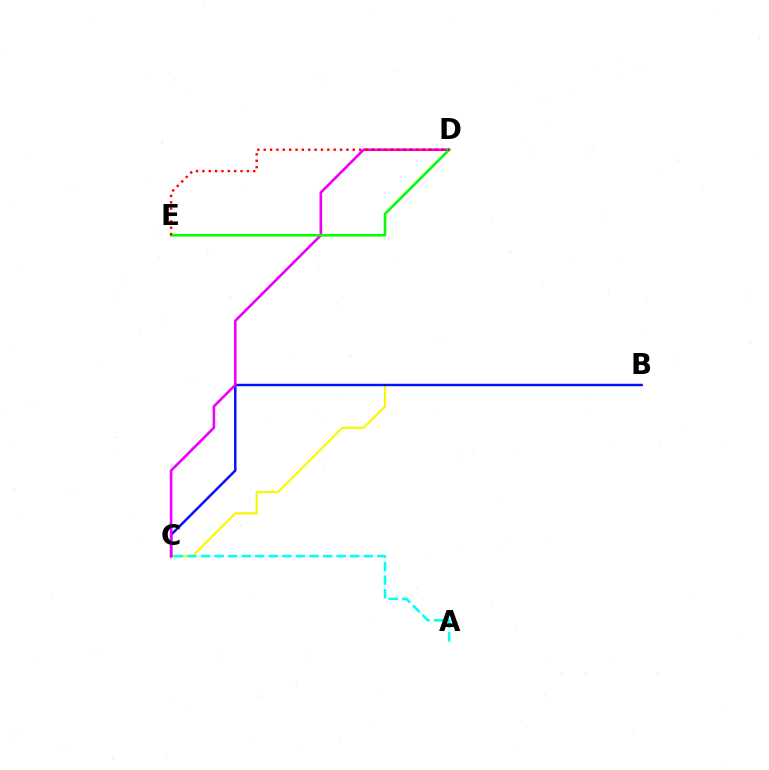{('B', 'C'): [{'color': '#fcf500', 'line_style': 'solid', 'thickness': 1.53}, {'color': '#0010ff', 'line_style': 'solid', 'thickness': 1.76}], ('A', 'C'): [{'color': '#00fff6', 'line_style': 'dashed', 'thickness': 1.84}], ('C', 'D'): [{'color': '#ee00ff', 'line_style': 'solid', 'thickness': 1.88}], ('D', 'E'): [{'color': '#08ff00', 'line_style': 'solid', 'thickness': 1.88}, {'color': '#ff0000', 'line_style': 'dotted', 'thickness': 1.73}]}